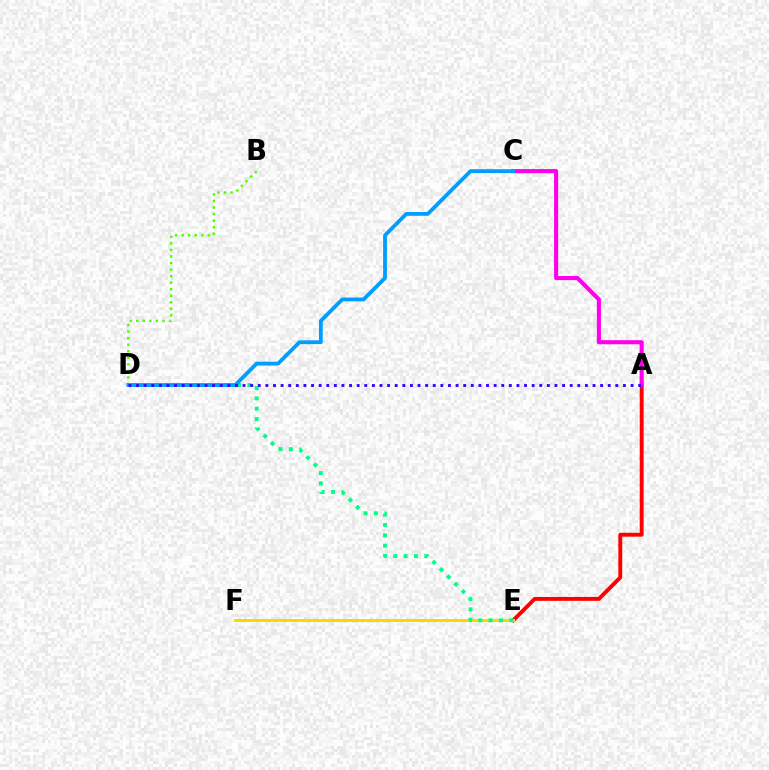{('B', 'D'): [{'color': '#4fff00', 'line_style': 'dotted', 'thickness': 1.78}], ('A', 'E'): [{'color': '#ff0000', 'line_style': 'solid', 'thickness': 2.8}], ('E', 'F'): [{'color': '#ffd500', 'line_style': 'solid', 'thickness': 2.11}], ('D', 'E'): [{'color': '#00ff86', 'line_style': 'dotted', 'thickness': 2.81}], ('A', 'C'): [{'color': '#ff00ed', 'line_style': 'solid', 'thickness': 2.95}], ('C', 'D'): [{'color': '#009eff', 'line_style': 'solid', 'thickness': 2.75}], ('A', 'D'): [{'color': '#3700ff', 'line_style': 'dotted', 'thickness': 2.07}]}